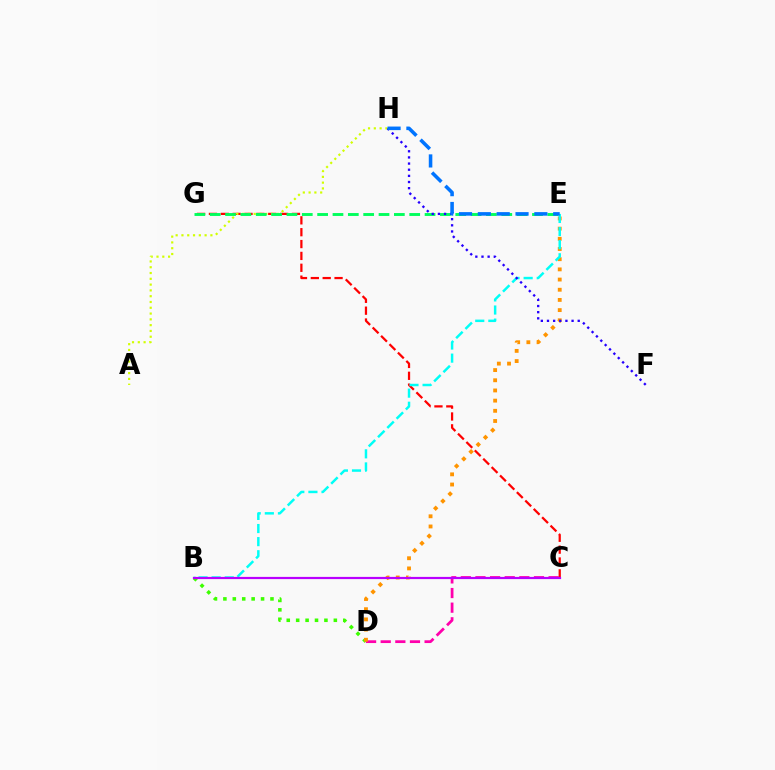{('B', 'D'): [{'color': '#3dff00', 'line_style': 'dotted', 'thickness': 2.56}], ('C', 'D'): [{'color': '#ff00ac', 'line_style': 'dashed', 'thickness': 1.99}], ('C', 'G'): [{'color': '#ff0000', 'line_style': 'dashed', 'thickness': 1.61}], ('A', 'H'): [{'color': '#d1ff00', 'line_style': 'dotted', 'thickness': 1.57}], ('D', 'E'): [{'color': '#ff9400', 'line_style': 'dotted', 'thickness': 2.77}], ('E', 'G'): [{'color': '#00ff5c', 'line_style': 'dashed', 'thickness': 2.08}], ('B', 'E'): [{'color': '#00fff6', 'line_style': 'dashed', 'thickness': 1.78}], ('B', 'C'): [{'color': '#b900ff', 'line_style': 'solid', 'thickness': 1.59}], ('F', 'H'): [{'color': '#2500ff', 'line_style': 'dotted', 'thickness': 1.67}], ('E', 'H'): [{'color': '#0074ff', 'line_style': 'dashed', 'thickness': 2.56}]}